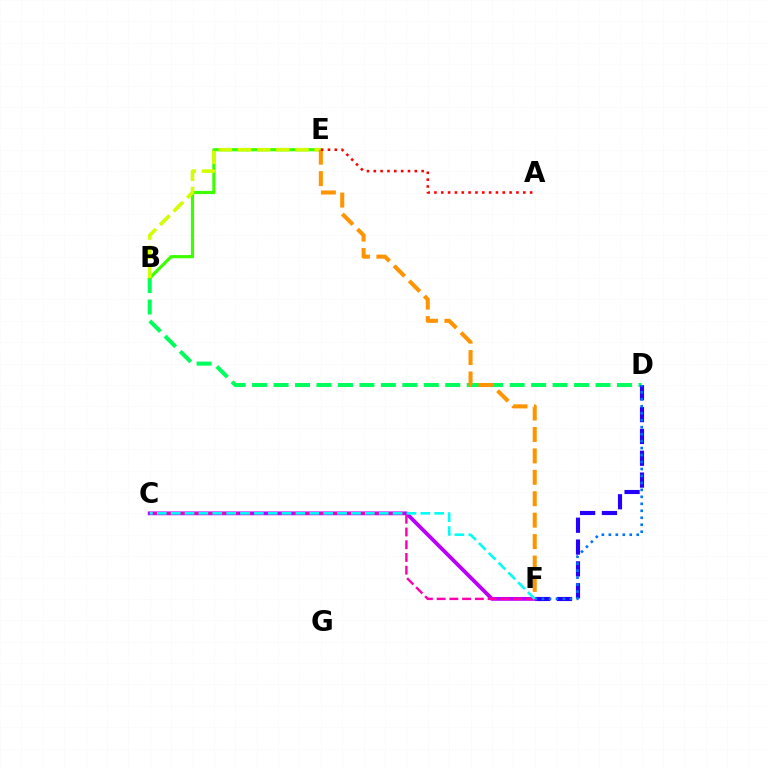{('B', 'D'): [{'color': '#00ff5c', 'line_style': 'dashed', 'thickness': 2.92}], ('B', 'E'): [{'color': '#3dff00', 'line_style': 'solid', 'thickness': 2.3}, {'color': '#d1ff00', 'line_style': 'dashed', 'thickness': 2.6}], ('E', 'F'): [{'color': '#ff9400', 'line_style': 'dashed', 'thickness': 2.91}], ('A', 'E'): [{'color': '#ff0000', 'line_style': 'dotted', 'thickness': 1.86}], ('D', 'F'): [{'color': '#2500ff', 'line_style': 'dashed', 'thickness': 2.97}, {'color': '#0074ff', 'line_style': 'dotted', 'thickness': 1.89}], ('C', 'F'): [{'color': '#b900ff', 'line_style': 'solid', 'thickness': 2.74}, {'color': '#ff00ac', 'line_style': 'dashed', 'thickness': 1.73}, {'color': '#00fff6', 'line_style': 'dashed', 'thickness': 1.88}]}